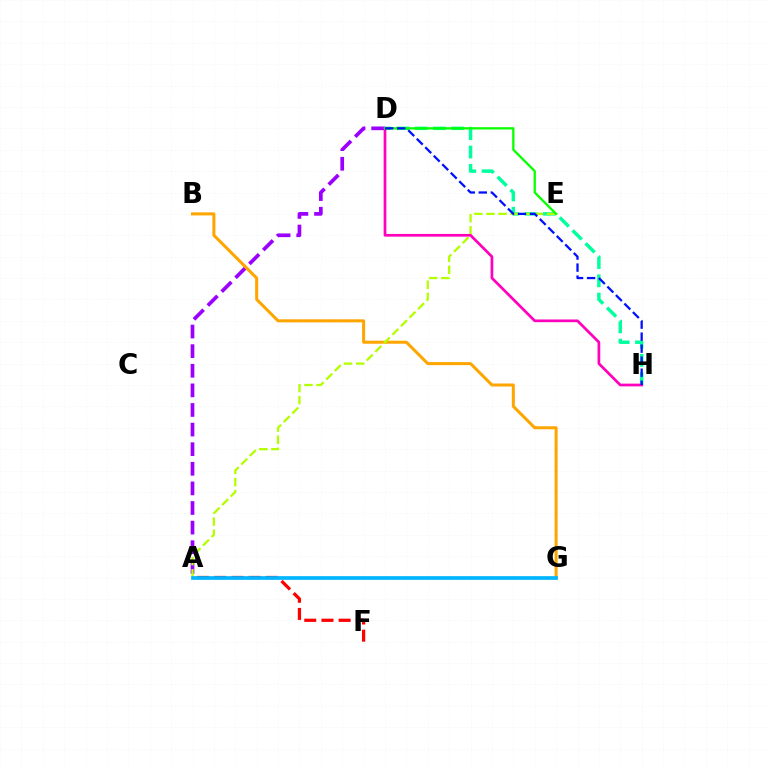{('A', 'D'): [{'color': '#9b00ff', 'line_style': 'dashed', 'thickness': 2.66}], ('B', 'G'): [{'color': '#ffa500', 'line_style': 'solid', 'thickness': 2.18}], ('D', 'H'): [{'color': '#00ff9d', 'line_style': 'dashed', 'thickness': 2.49}, {'color': '#ff00bd', 'line_style': 'solid', 'thickness': 1.96}, {'color': '#0010ff', 'line_style': 'dashed', 'thickness': 1.63}], ('A', 'F'): [{'color': '#ff0000', 'line_style': 'dashed', 'thickness': 2.33}], ('A', 'E'): [{'color': '#b3ff00', 'line_style': 'dashed', 'thickness': 1.64}], ('D', 'E'): [{'color': '#08ff00', 'line_style': 'solid', 'thickness': 1.65}], ('A', 'G'): [{'color': '#00b5ff', 'line_style': 'solid', 'thickness': 2.66}]}